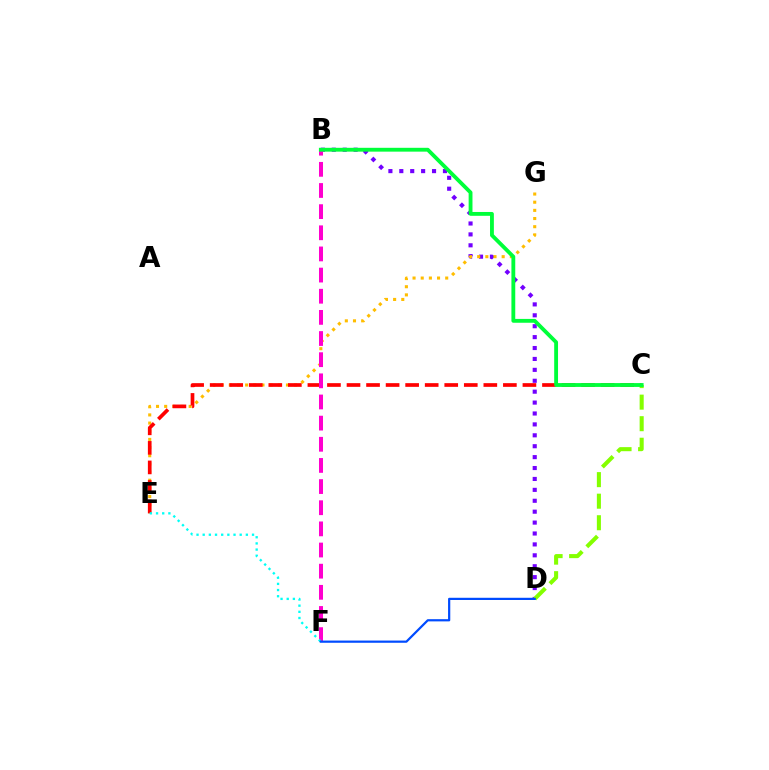{('B', 'D'): [{'color': '#7200ff', 'line_style': 'dotted', 'thickness': 2.96}], ('E', 'G'): [{'color': '#ffbd00', 'line_style': 'dotted', 'thickness': 2.22}], ('C', 'E'): [{'color': '#ff0000', 'line_style': 'dashed', 'thickness': 2.66}], ('C', 'D'): [{'color': '#84ff00', 'line_style': 'dashed', 'thickness': 2.93}], ('B', 'F'): [{'color': '#ff00cf', 'line_style': 'dashed', 'thickness': 2.87}], ('E', 'F'): [{'color': '#00fff6', 'line_style': 'dotted', 'thickness': 1.68}], ('B', 'C'): [{'color': '#00ff39', 'line_style': 'solid', 'thickness': 2.76}], ('D', 'F'): [{'color': '#004bff', 'line_style': 'solid', 'thickness': 1.59}]}